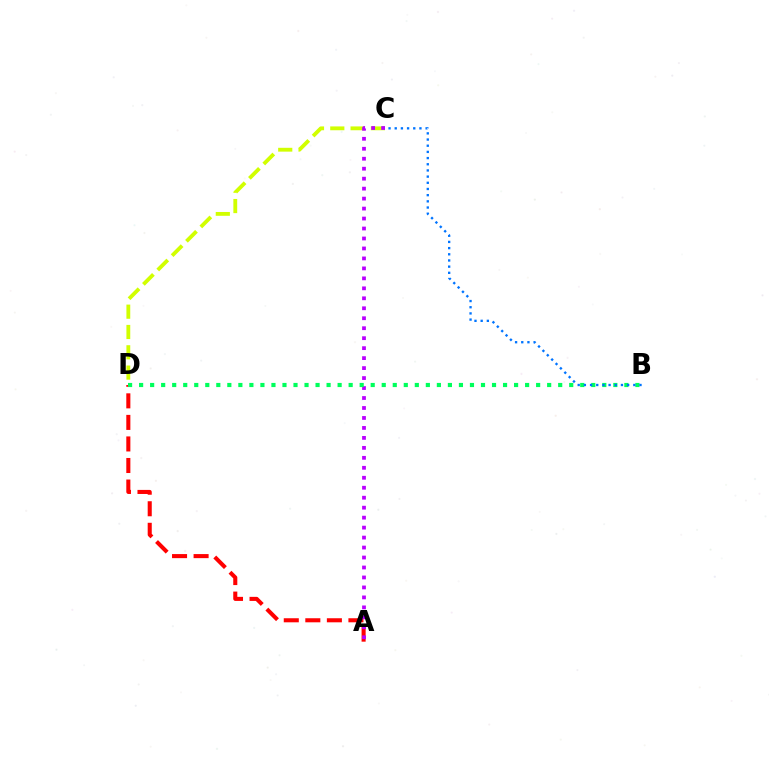{('A', 'D'): [{'color': '#ff0000', 'line_style': 'dashed', 'thickness': 2.93}], ('C', 'D'): [{'color': '#d1ff00', 'line_style': 'dashed', 'thickness': 2.76}], ('A', 'C'): [{'color': '#b900ff', 'line_style': 'dotted', 'thickness': 2.71}], ('B', 'D'): [{'color': '#00ff5c', 'line_style': 'dotted', 'thickness': 3.0}], ('B', 'C'): [{'color': '#0074ff', 'line_style': 'dotted', 'thickness': 1.68}]}